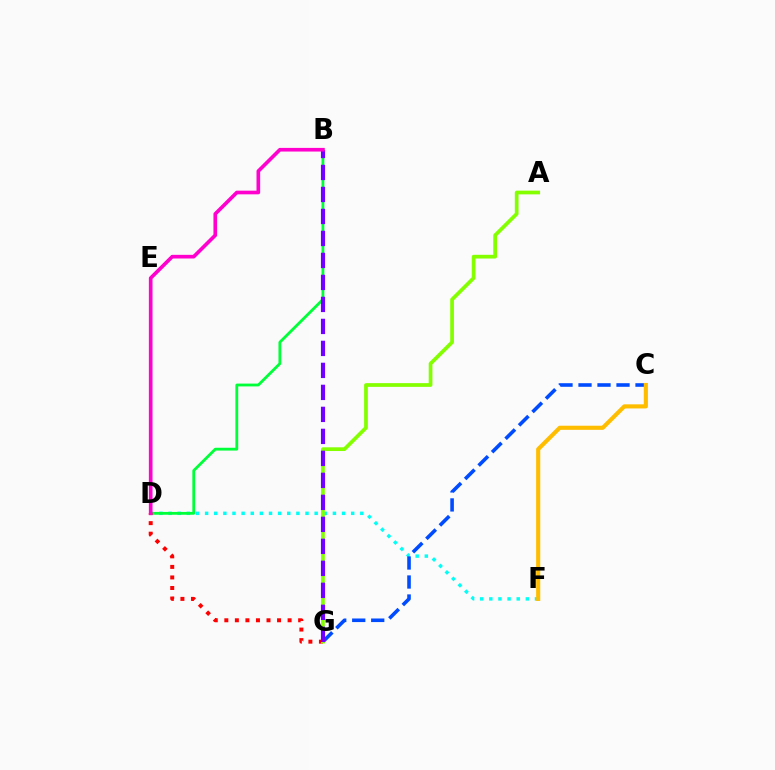{('D', 'F'): [{'color': '#00fff6', 'line_style': 'dotted', 'thickness': 2.48}], ('B', 'D'): [{'color': '#00ff39', 'line_style': 'solid', 'thickness': 2.03}, {'color': '#ff00cf', 'line_style': 'solid', 'thickness': 2.63}], ('D', 'G'): [{'color': '#ff0000', 'line_style': 'dotted', 'thickness': 2.87}], ('C', 'G'): [{'color': '#004bff', 'line_style': 'dashed', 'thickness': 2.58}], ('A', 'G'): [{'color': '#84ff00', 'line_style': 'solid', 'thickness': 2.68}], ('B', 'G'): [{'color': '#7200ff', 'line_style': 'dashed', 'thickness': 2.99}], ('C', 'F'): [{'color': '#ffbd00', 'line_style': 'solid', 'thickness': 2.97}]}